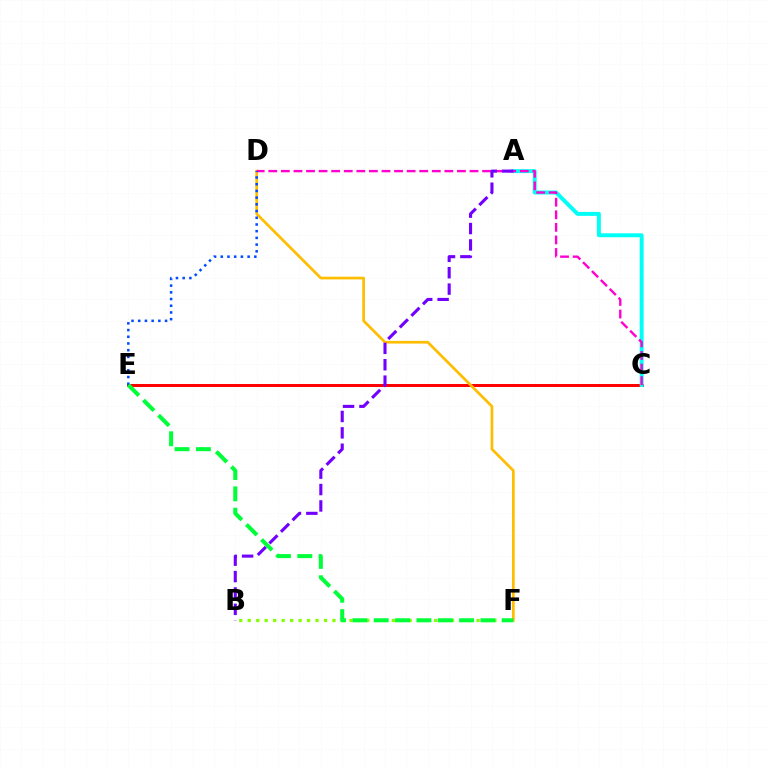{('B', 'F'): [{'color': '#84ff00', 'line_style': 'dotted', 'thickness': 2.3}], ('C', 'E'): [{'color': '#ff0000', 'line_style': 'solid', 'thickness': 2.14}], ('A', 'C'): [{'color': '#00fff6', 'line_style': 'solid', 'thickness': 2.84}], ('D', 'F'): [{'color': '#ffbd00', 'line_style': 'solid', 'thickness': 1.94}], ('C', 'D'): [{'color': '#ff00cf', 'line_style': 'dashed', 'thickness': 1.71}], ('D', 'E'): [{'color': '#004bff', 'line_style': 'dotted', 'thickness': 1.82}], ('A', 'B'): [{'color': '#7200ff', 'line_style': 'dashed', 'thickness': 2.23}], ('E', 'F'): [{'color': '#00ff39', 'line_style': 'dashed', 'thickness': 2.9}]}